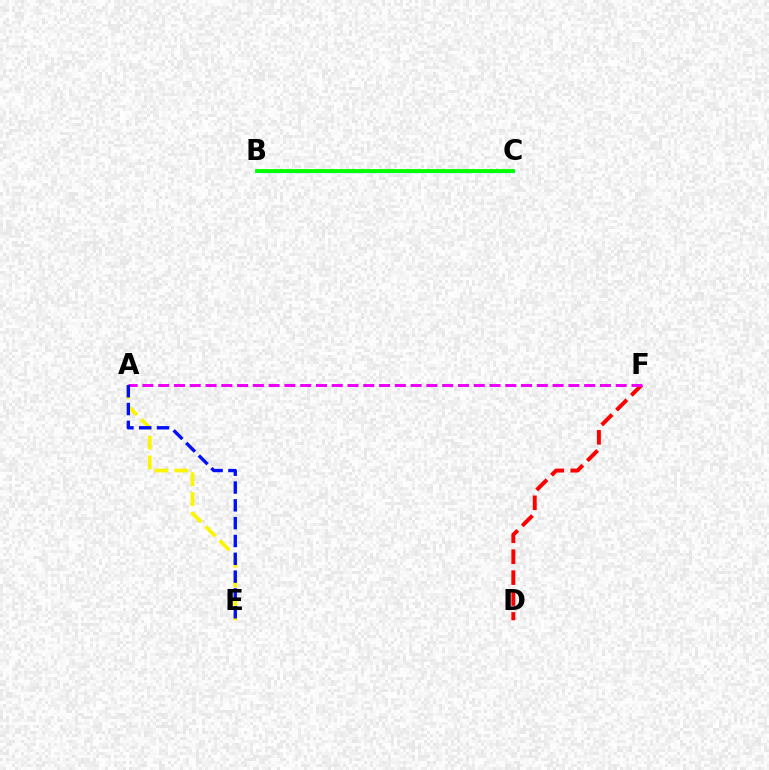{('D', 'F'): [{'color': '#ff0000', 'line_style': 'dashed', 'thickness': 2.84}], ('A', 'E'): [{'color': '#fcf500', 'line_style': 'dashed', 'thickness': 2.7}, {'color': '#0010ff', 'line_style': 'dashed', 'thickness': 2.42}], ('B', 'C'): [{'color': '#00fff6', 'line_style': 'solid', 'thickness': 2.34}, {'color': '#08ff00', 'line_style': 'solid', 'thickness': 2.77}], ('A', 'F'): [{'color': '#ee00ff', 'line_style': 'dashed', 'thickness': 2.14}]}